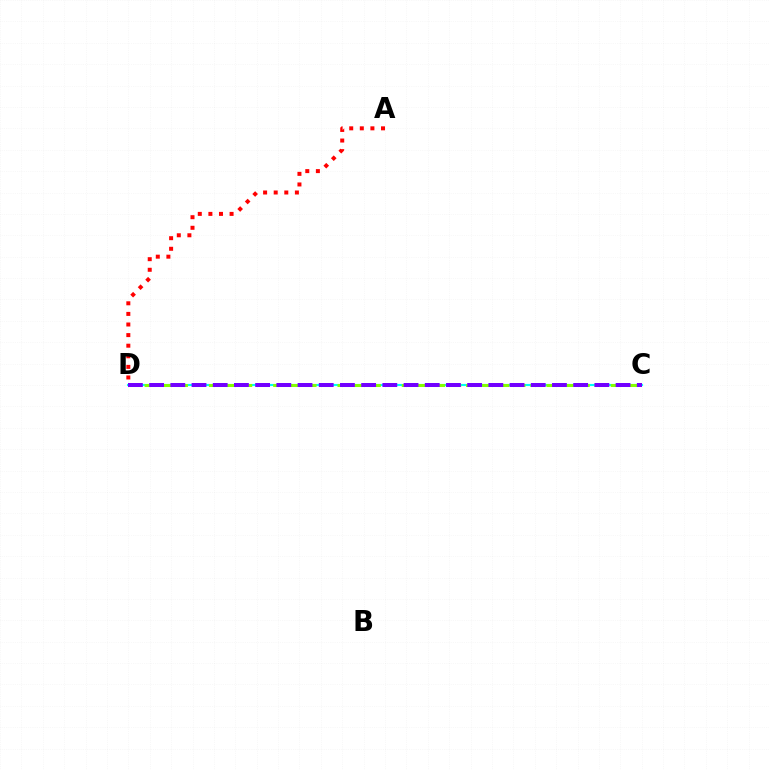{('C', 'D'): [{'color': '#00fff6', 'line_style': 'solid', 'thickness': 1.53}, {'color': '#84ff00', 'line_style': 'dashed', 'thickness': 2.18}, {'color': '#7200ff', 'line_style': 'dashed', 'thickness': 2.88}], ('A', 'D'): [{'color': '#ff0000', 'line_style': 'dotted', 'thickness': 2.88}]}